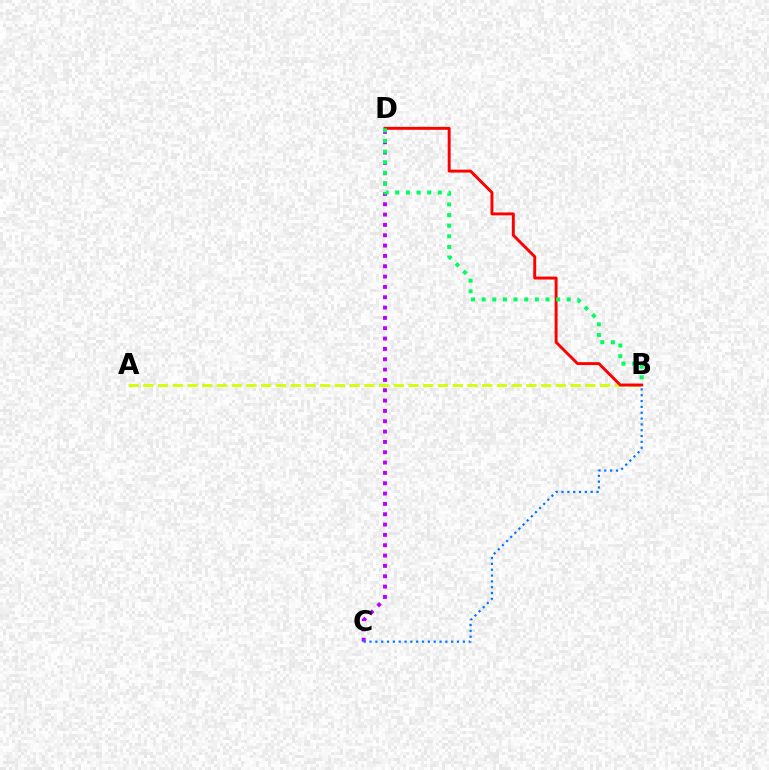{('C', 'D'): [{'color': '#b900ff', 'line_style': 'dotted', 'thickness': 2.81}], ('B', 'C'): [{'color': '#0074ff', 'line_style': 'dotted', 'thickness': 1.58}], ('A', 'B'): [{'color': '#d1ff00', 'line_style': 'dashed', 'thickness': 2.0}], ('B', 'D'): [{'color': '#ff0000', 'line_style': 'solid', 'thickness': 2.11}, {'color': '#00ff5c', 'line_style': 'dotted', 'thickness': 2.89}]}